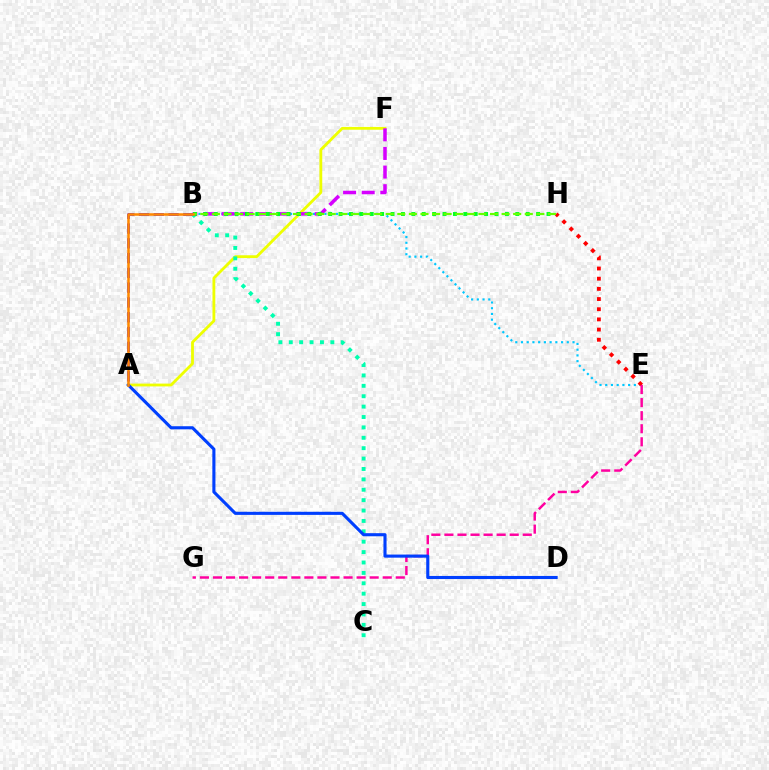{('B', 'E'): [{'color': '#00c7ff', 'line_style': 'dotted', 'thickness': 1.56}], ('A', 'F'): [{'color': '#eeff00', 'line_style': 'solid', 'thickness': 2.03}], ('B', 'C'): [{'color': '#00ffaf', 'line_style': 'dotted', 'thickness': 2.82}], ('E', 'H'): [{'color': '#ff0000', 'line_style': 'dotted', 'thickness': 2.76}], ('A', 'B'): [{'color': '#4f00ff', 'line_style': 'dashed', 'thickness': 2.01}, {'color': '#ff8800', 'line_style': 'solid', 'thickness': 1.82}], ('B', 'F'): [{'color': '#d600ff', 'line_style': 'dashed', 'thickness': 2.53}], ('B', 'H'): [{'color': '#00ff27', 'line_style': 'dotted', 'thickness': 2.83}, {'color': '#66ff00', 'line_style': 'dashed', 'thickness': 1.57}], ('E', 'G'): [{'color': '#ff00a0', 'line_style': 'dashed', 'thickness': 1.77}], ('A', 'D'): [{'color': '#003fff', 'line_style': 'solid', 'thickness': 2.23}]}